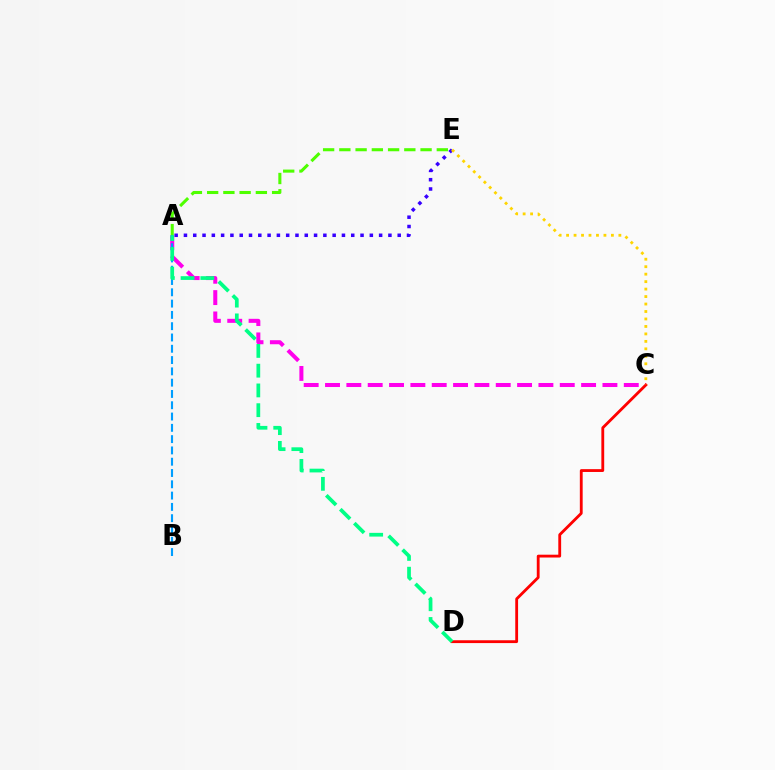{('A', 'E'): [{'color': '#3700ff', 'line_style': 'dotted', 'thickness': 2.53}, {'color': '#4fff00', 'line_style': 'dashed', 'thickness': 2.21}], ('A', 'C'): [{'color': '#ff00ed', 'line_style': 'dashed', 'thickness': 2.9}], ('C', 'D'): [{'color': '#ff0000', 'line_style': 'solid', 'thickness': 2.03}], ('C', 'E'): [{'color': '#ffd500', 'line_style': 'dotted', 'thickness': 2.03}], ('A', 'B'): [{'color': '#009eff', 'line_style': 'dashed', 'thickness': 1.53}], ('A', 'D'): [{'color': '#00ff86', 'line_style': 'dashed', 'thickness': 2.68}]}